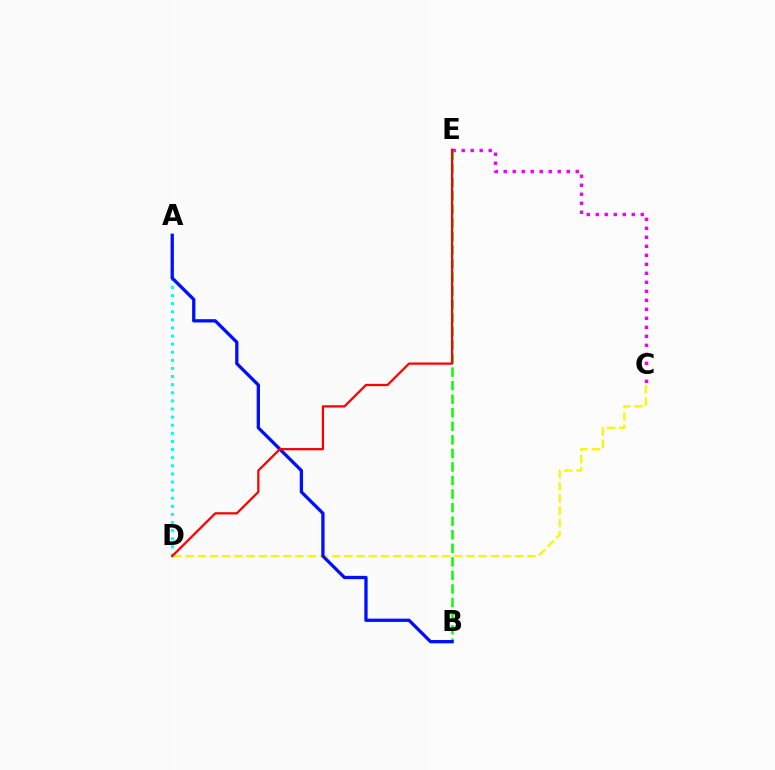{('C', 'D'): [{'color': '#fcf500', 'line_style': 'dashed', 'thickness': 1.66}], ('C', 'E'): [{'color': '#ee00ff', 'line_style': 'dotted', 'thickness': 2.45}], ('B', 'E'): [{'color': '#08ff00', 'line_style': 'dashed', 'thickness': 1.84}], ('A', 'D'): [{'color': '#00fff6', 'line_style': 'dotted', 'thickness': 2.2}], ('A', 'B'): [{'color': '#0010ff', 'line_style': 'solid', 'thickness': 2.38}], ('D', 'E'): [{'color': '#ff0000', 'line_style': 'solid', 'thickness': 1.62}]}